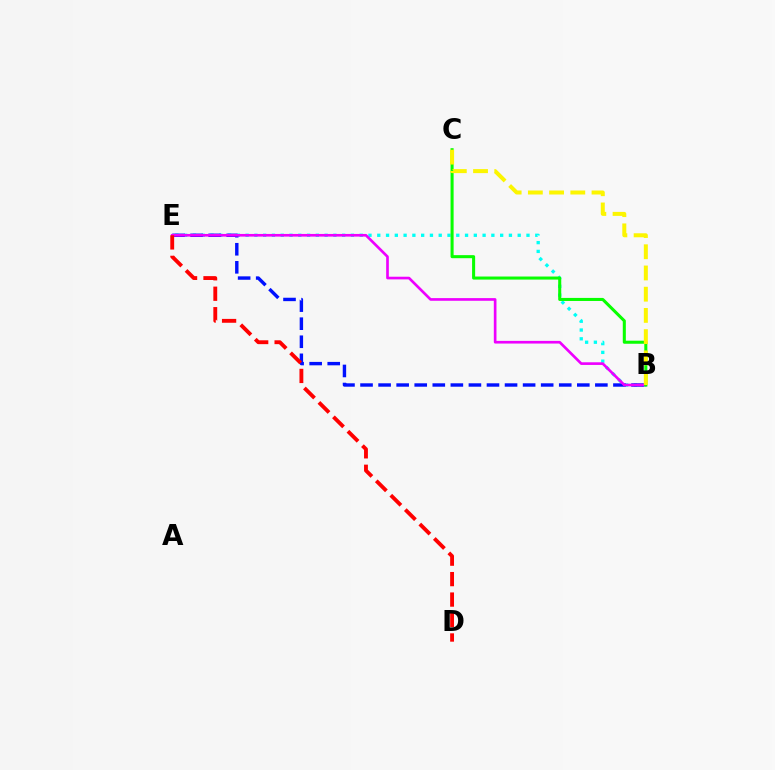{('B', 'E'): [{'color': '#00fff6', 'line_style': 'dotted', 'thickness': 2.38}, {'color': '#0010ff', 'line_style': 'dashed', 'thickness': 2.45}, {'color': '#ee00ff', 'line_style': 'solid', 'thickness': 1.92}], ('D', 'E'): [{'color': '#ff0000', 'line_style': 'dashed', 'thickness': 2.78}], ('B', 'C'): [{'color': '#08ff00', 'line_style': 'solid', 'thickness': 2.2}, {'color': '#fcf500', 'line_style': 'dashed', 'thickness': 2.88}]}